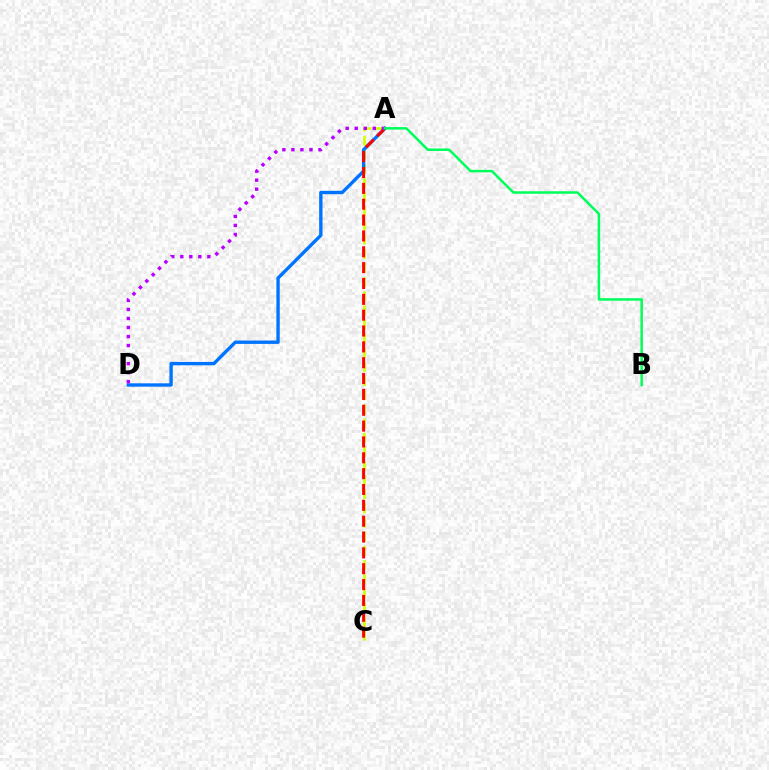{('A', 'C'): [{'color': '#d1ff00', 'line_style': 'dashed', 'thickness': 1.92}, {'color': '#ff0000', 'line_style': 'dashed', 'thickness': 2.15}], ('A', 'D'): [{'color': '#0074ff', 'line_style': 'solid', 'thickness': 2.43}, {'color': '#b900ff', 'line_style': 'dotted', 'thickness': 2.45}], ('A', 'B'): [{'color': '#00ff5c', 'line_style': 'solid', 'thickness': 1.81}]}